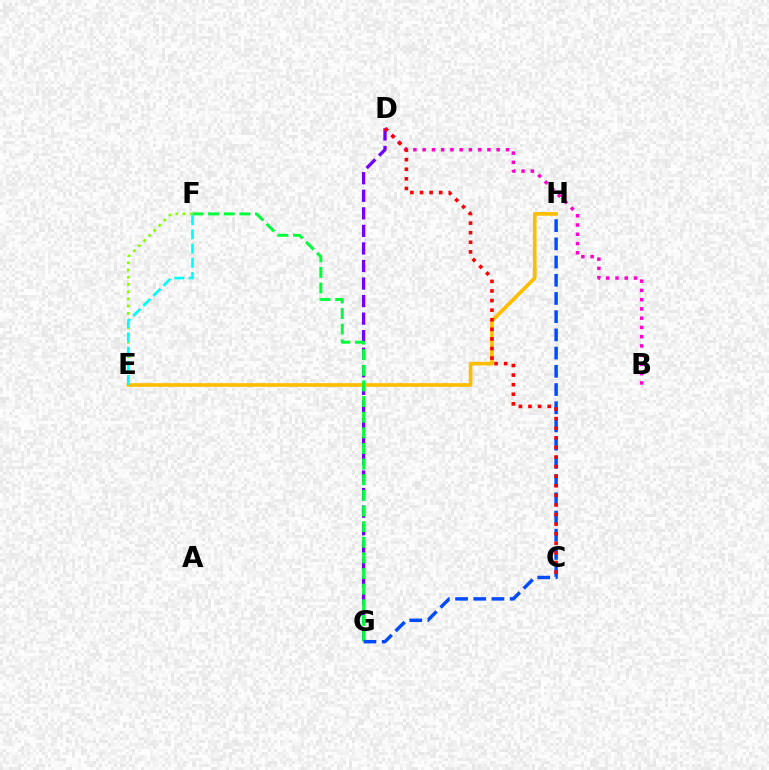{('E', 'F'): [{'color': '#84ff00', 'line_style': 'dotted', 'thickness': 1.96}, {'color': '#00fff6', 'line_style': 'dashed', 'thickness': 1.93}], ('D', 'G'): [{'color': '#7200ff', 'line_style': 'dashed', 'thickness': 2.38}], ('B', 'D'): [{'color': '#ff00cf', 'line_style': 'dotted', 'thickness': 2.51}], ('E', 'H'): [{'color': '#ffbd00', 'line_style': 'solid', 'thickness': 2.65}], ('F', 'G'): [{'color': '#00ff39', 'line_style': 'dashed', 'thickness': 2.12}], ('G', 'H'): [{'color': '#004bff', 'line_style': 'dashed', 'thickness': 2.47}], ('C', 'D'): [{'color': '#ff0000', 'line_style': 'dotted', 'thickness': 2.61}]}